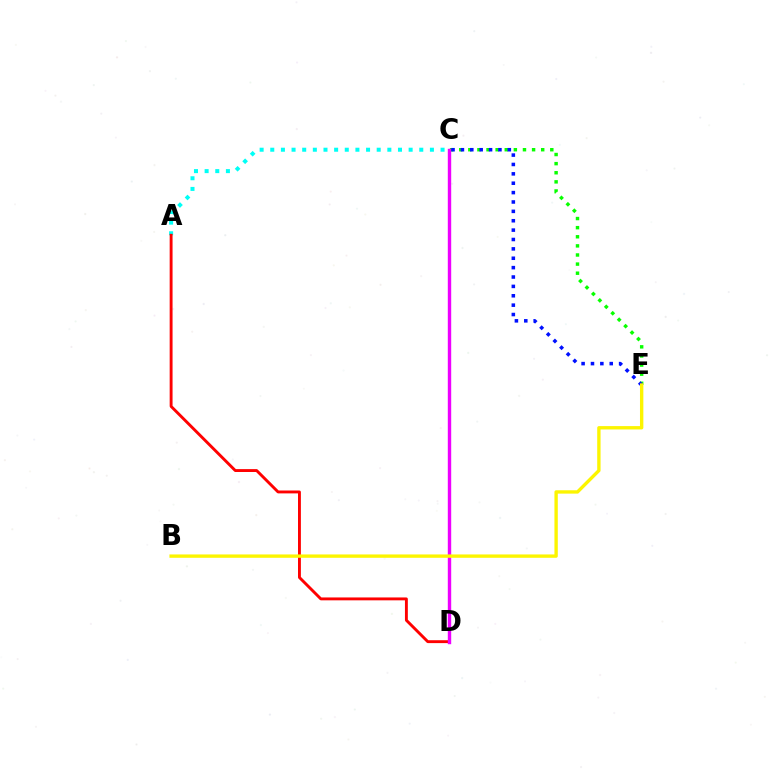{('C', 'E'): [{'color': '#08ff00', 'line_style': 'dotted', 'thickness': 2.48}, {'color': '#0010ff', 'line_style': 'dotted', 'thickness': 2.55}], ('A', 'C'): [{'color': '#00fff6', 'line_style': 'dotted', 'thickness': 2.89}], ('A', 'D'): [{'color': '#ff0000', 'line_style': 'solid', 'thickness': 2.08}], ('C', 'D'): [{'color': '#ee00ff', 'line_style': 'solid', 'thickness': 2.45}], ('B', 'E'): [{'color': '#fcf500', 'line_style': 'solid', 'thickness': 2.42}]}